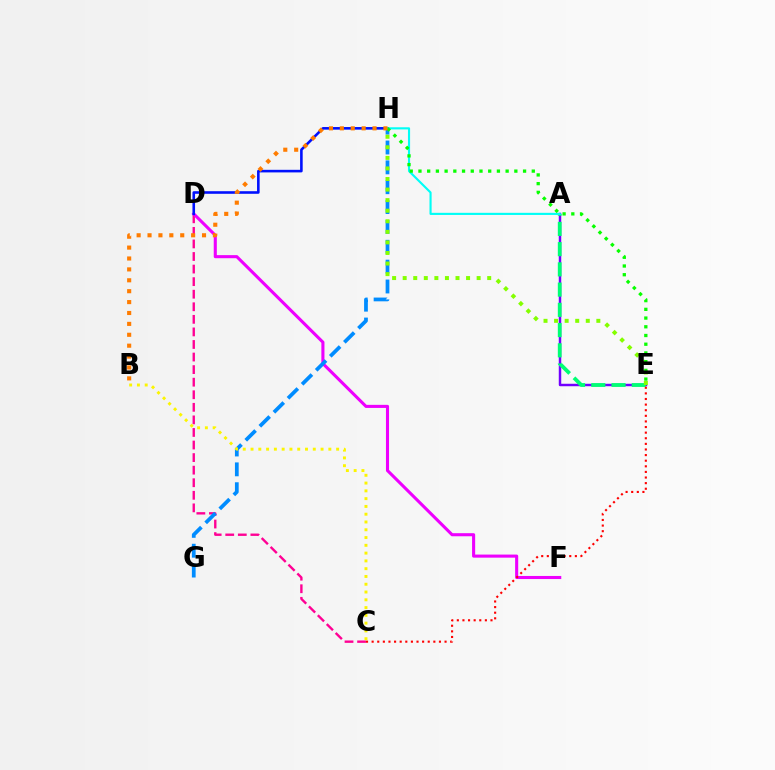{('C', 'D'): [{'color': '#ff0094', 'line_style': 'dashed', 'thickness': 1.71}], ('A', 'E'): [{'color': '#7200ff', 'line_style': 'solid', 'thickness': 1.77}, {'color': '#00ff74', 'line_style': 'dashed', 'thickness': 2.75}], ('D', 'F'): [{'color': '#ee00ff', 'line_style': 'solid', 'thickness': 2.22}], ('D', 'H'): [{'color': '#0010ff', 'line_style': 'solid', 'thickness': 1.87}], ('G', 'H'): [{'color': '#008cff', 'line_style': 'dashed', 'thickness': 2.7}], ('E', 'H'): [{'color': '#84ff00', 'line_style': 'dotted', 'thickness': 2.87}, {'color': '#08ff00', 'line_style': 'dotted', 'thickness': 2.37}], ('A', 'H'): [{'color': '#00fff6', 'line_style': 'solid', 'thickness': 1.53}], ('C', 'E'): [{'color': '#ff0000', 'line_style': 'dotted', 'thickness': 1.52}], ('B', 'C'): [{'color': '#fcf500', 'line_style': 'dotted', 'thickness': 2.11}], ('B', 'H'): [{'color': '#ff7c00', 'line_style': 'dotted', 'thickness': 2.96}]}